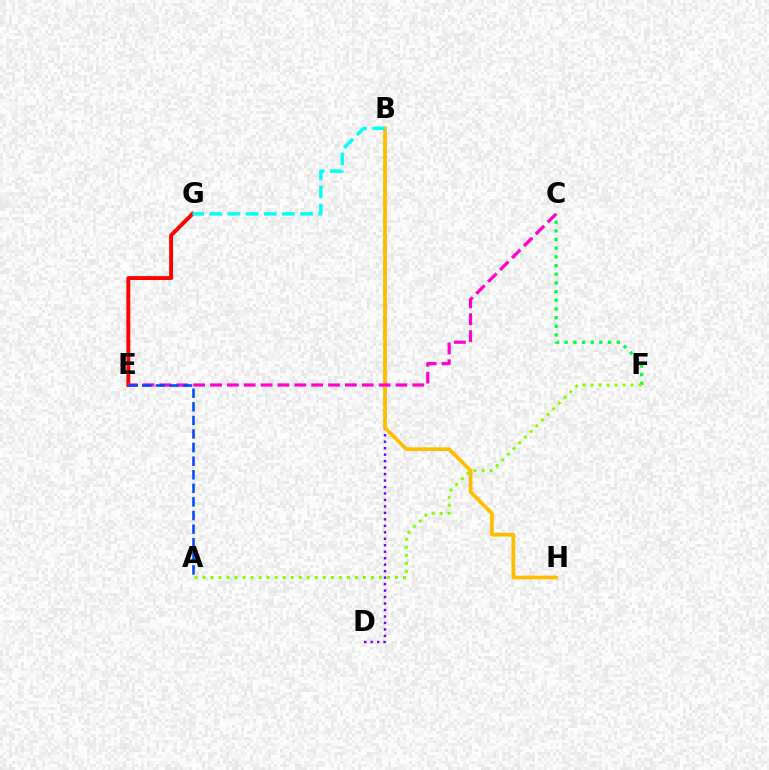{('B', 'D'): [{'color': '#7200ff', 'line_style': 'dotted', 'thickness': 1.76}], ('B', 'H'): [{'color': '#ffbd00', 'line_style': 'solid', 'thickness': 2.69}], ('E', 'G'): [{'color': '#ff0000', 'line_style': 'solid', 'thickness': 2.81}], ('C', 'F'): [{'color': '#00ff39', 'line_style': 'dotted', 'thickness': 2.36}], ('B', 'G'): [{'color': '#00fff6', 'line_style': 'dashed', 'thickness': 2.47}], ('C', 'E'): [{'color': '#ff00cf', 'line_style': 'dashed', 'thickness': 2.29}], ('A', 'F'): [{'color': '#84ff00', 'line_style': 'dotted', 'thickness': 2.18}], ('A', 'E'): [{'color': '#004bff', 'line_style': 'dashed', 'thickness': 1.85}]}